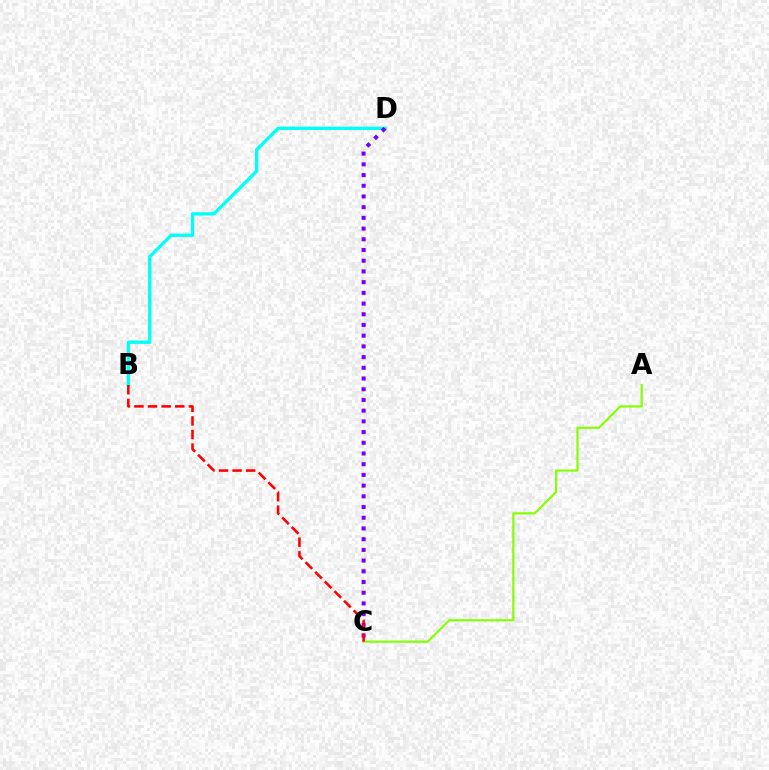{('B', 'D'): [{'color': '#00fff6', 'line_style': 'solid', 'thickness': 2.38}], ('C', 'D'): [{'color': '#7200ff', 'line_style': 'dotted', 'thickness': 2.91}], ('A', 'C'): [{'color': '#84ff00', 'line_style': 'solid', 'thickness': 1.57}], ('B', 'C'): [{'color': '#ff0000', 'line_style': 'dashed', 'thickness': 1.85}]}